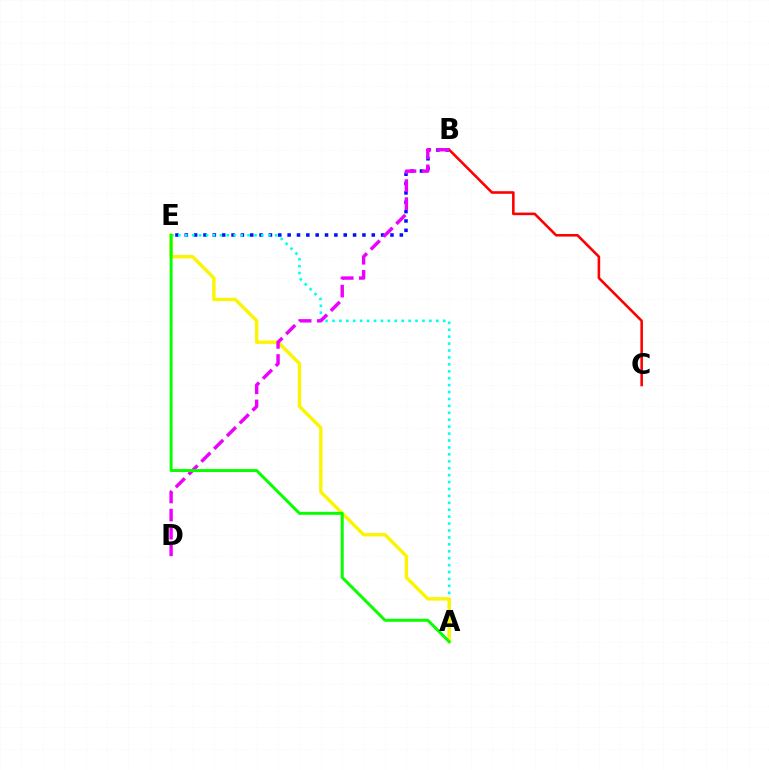{('B', 'E'): [{'color': '#0010ff', 'line_style': 'dotted', 'thickness': 2.54}], ('B', 'C'): [{'color': '#ff0000', 'line_style': 'solid', 'thickness': 1.86}], ('A', 'E'): [{'color': '#00fff6', 'line_style': 'dotted', 'thickness': 1.88}, {'color': '#fcf500', 'line_style': 'solid', 'thickness': 2.43}, {'color': '#08ff00', 'line_style': 'solid', 'thickness': 2.15}], ('B', 'D'): [{'color': '#ee00ff', 'line_style': 'dashed', 'thickness': 2.46}]}